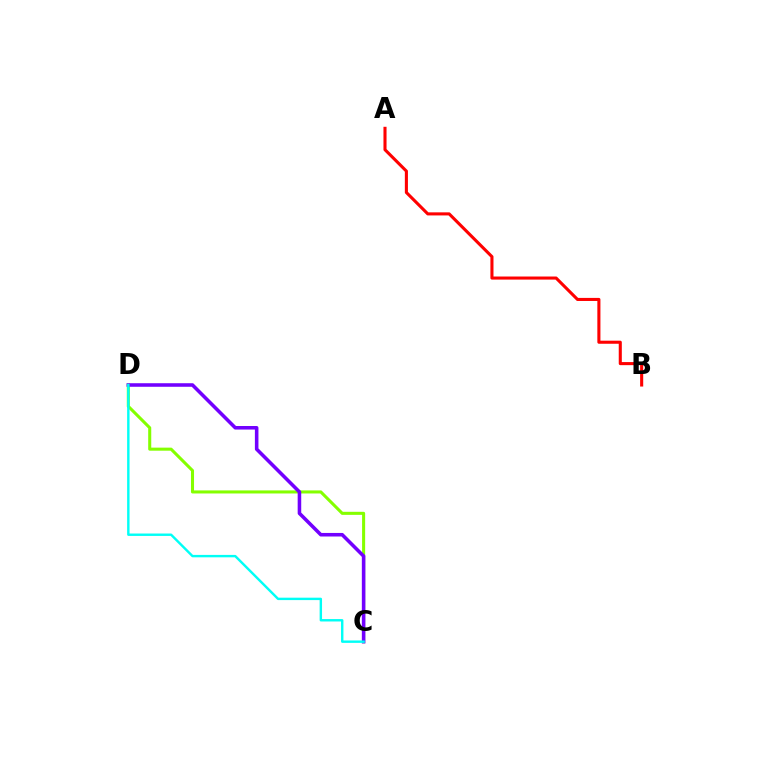{('A', 'B'): [{'color': '#ff0000', 'line_style': 'solid', 'thickness': 2.22}], ('C', 'D'): [{'color': '#84ff00', 'line_style': 'solid', 'thickness': 2.2}, {'color': '#7200ff', 'line_style': 'solid', 'thickness': 2.56}, {'color': '#00fff6', 'line_style': 'solid', 'thickness': 1.74}]}